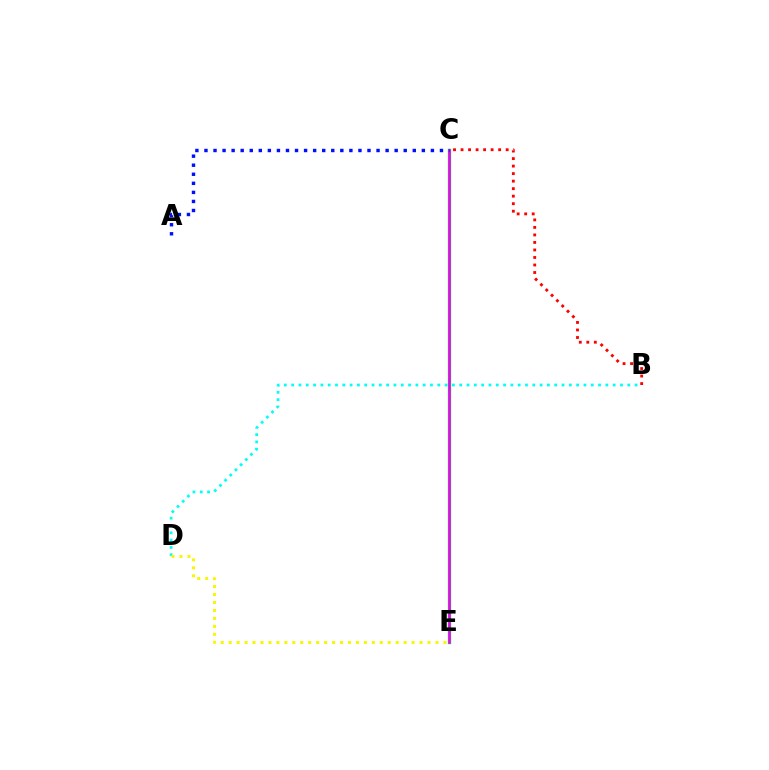{('C', 'E'): [{'color': '#08ff00', 'line_style': 'solid', 'thickness': 2.42}, {'color': '#ee00ff', 'line_style': 'solid', 'thickness': 1.83}], ('B', 'D'): [{'color': '#00fff6', 'line_style': 'dotted', 'thickness': 1.99}], ('A', 'C'): [{'color': '#0010ff', 'line_style': 'dotted', 'thickness': 2.46}], ('B', 'C'): [{'color': '#ff0000', 'line_style': 'dotted', 'thickness': 2.04}], ('D', 'E'): [{'color': '#fcf500', 'line_style': 'dotted', 'thickness': 2.16}]}